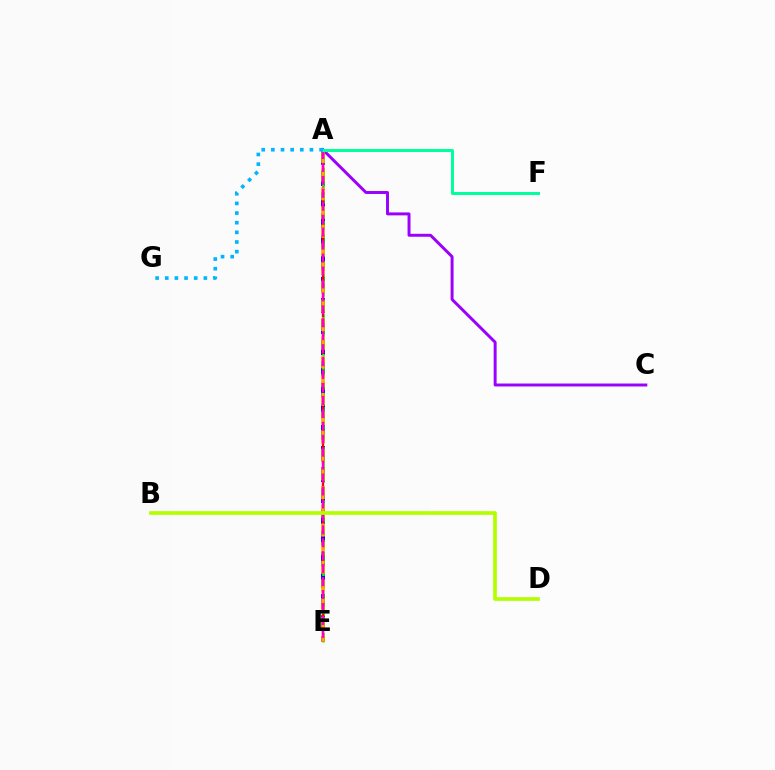{('A', 'C'): [{'color': '#9b00ff', 'line_style': 'solid', 'thickness': 2.12}], ('A', 'E'): [{'color': '#0010ff', 'line_style': 'dashed', 'thickness': 2.87}, {'color': '#08ff00', 'line_style': 'dashed', 'thickness': 1.81}, {'color': '#ff0000', 'line_style': 'dashed', 'thickness': 1.66}, {'color': '#ffa500', 'line_style': 'dashed', 'thickness': 2.54}, {'color': '#ff00bd', 'line_style': 'dashed', 'thickness': 1.76}], ('A', 'F'): [{'color': '#00ff9d', 'line_style': 'solid', 'thickness': 2.16}], ('B', 'D'): [{'color': '#b3ff00', 'line_style': 'solid', 'thickness': 2.66}], ('A', 'G'): [{'color': '#00b5ff', 'line_style': 'dotted', 'thickness': 2.62}]}